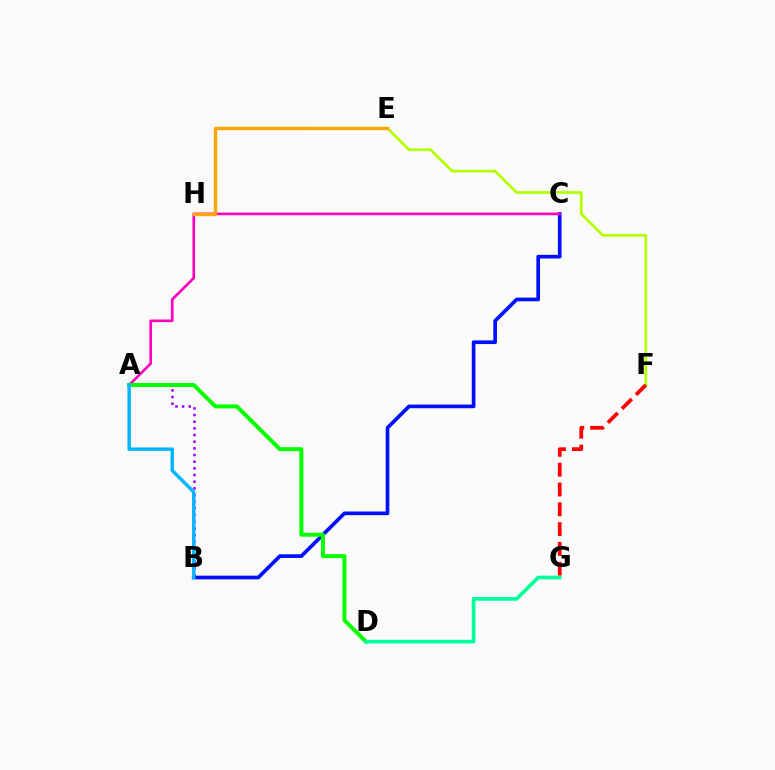{('B', 'C'): [{'color': '#0010ff', 'line_style': 'solid', 'thickness': 2.65}], ('A', 'B'): [{'color': '#9b00ff', 'line_style': 'dotted', 'thickness': 1.81}, {'color': '#00b5ff', 'line_style': 'solid', 'thickness': 2.46}], ('E', 'F'): [{'color': '#b3ff00', 'line_style': 'solid', 'thickness': 1.97}], ('A', 'C'): [{'color': '#ff00bd', 'line_style': 'solid', 'thickness': 1.92}], ('E', 'H'): [{'color': '#ffa500', 'line_style': 'solid', 'thickness': 2.42}], ('F', 'G'): [{'color': '#ff0000', 'line_style': 'dashed', 'thickness': 2.69}], ('A', 'D'): [{'color': '#08ff00', 'line_style': 'solid', 'thickness': 2.86}], ('D', 'G'): [{'color': '#00ff9d', 'line_style': 'solid', 'thickness': 2.65}]}